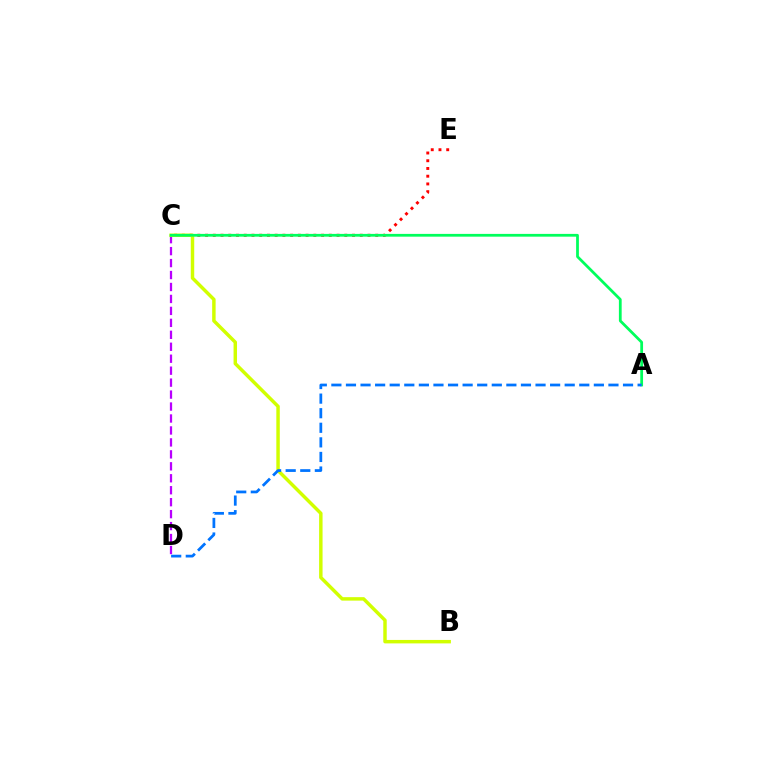{('C', 'D'): [{'color': '#b900ff', 'line_style': 'dashed', 'thickness': 1.62}], ('C', 'E'): [{'color': '#ff0000', 'line_style': 'dotted', 'thickness': 2.1}], ('B', 'C'): [{'color': '#d1ff00', 'line_style': 'solid', 'thickness': 2.49}], ('A', 'C'): [{'color': '#00ff5c', 'line_style': 'solid', 'thickness': 1.99}], ('A', 'D'): [{'color': '#0074ff', 'line_style': 'dashed', 'thickness': 1.98}]}